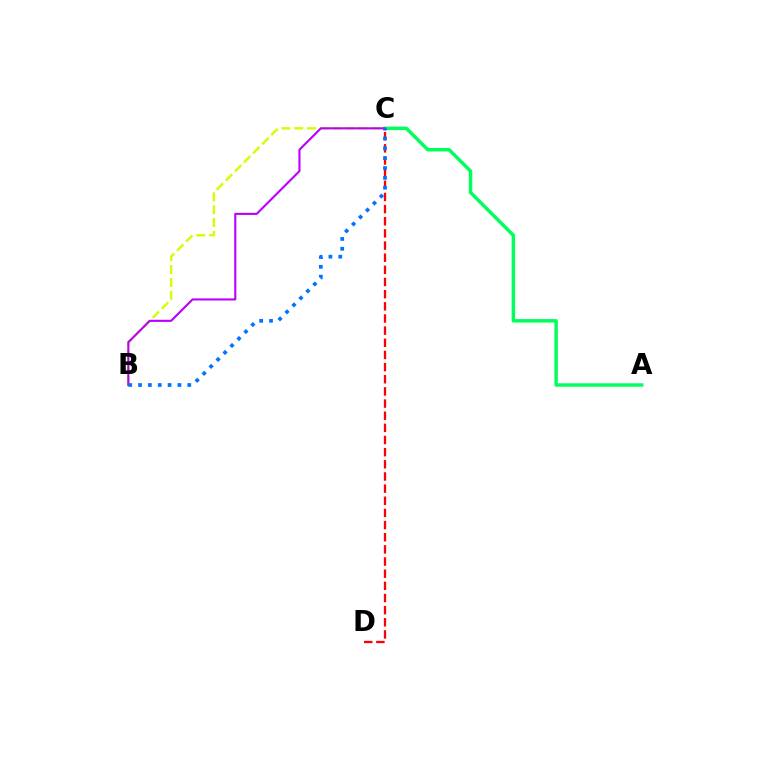{('C', 'D'): [{'color': '#ff0000', 'line_style': 'dashed', 'thickness': 1.65}], ('A', 'C'): [{'color': '#00ff5c', 'line_style': 'solid', 'thickness': 2.48}], ('B', 'C'): [{'color': '#d1ff00', 'line_style': 'dashed', 'thickness': 1.75}, {'color': '#b900ff', 'line_style': 'solid', 'thickness': 1.52}, {'color': '#0074ff', 'line_style': 'dotted', 'thickness': 2.68}]}